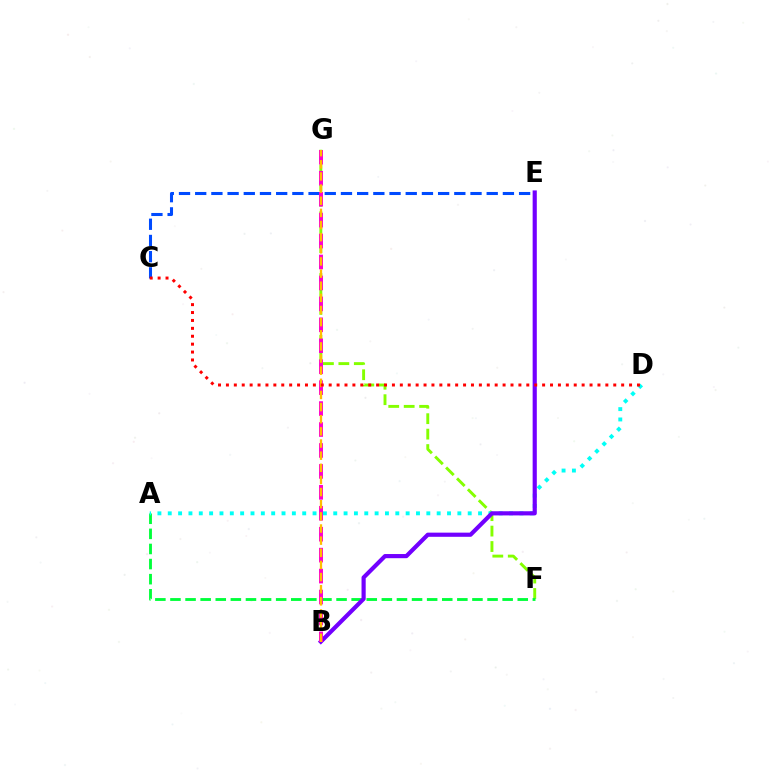{('F', 'G'): [{'color': '#84ff00', 'line_style': 'dashed', 'thickness': 2.1}], ('A', 'F'): [{'color': '#00ff39', 'line_style': 'dashed', 'thickness': 2.05}], ('A', 'D'): [{'color': '#00fff6', 'line_style': 'dotted', 'thickness': 2.81}], ('C', 'E'): [{'color': '#004bff', 'line_style': 'dashed', 'thickness': 2.2}], ('B', 'E'): [{'color': '#7200ff', 'line_style': 'solid', 'thickness': 3.0}], ('B', 'G'): [{'color': '#ff00cf', 'line_style': 'dashed', 'thickness': 2.84}, {'color': '#ffbd00', 'line_style': 'dashed', 'thickness': 1.65}], ('C', 'D'): [{'color': '#ff0000', 'line_style': 'dotted', 'thickness': 2.15}]}